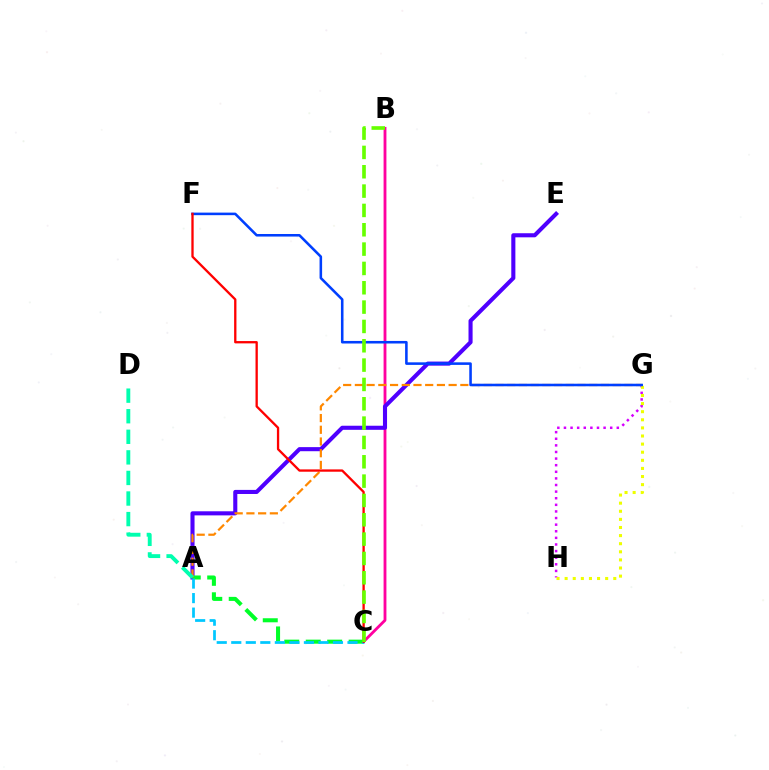{('B', 'C'): [{'color': '#ff00a0', 'line_style': 'solid', 'thickness': 2.04}, {'color': '#66ff00', 'line_style': 'dashed', 'thickness': 2.63}], ('A', 'E'): [{'color': '#4f00ff', 'line_style': 'solid', 'thickness': 2.94}], ('A', 'C'): [{'color': '#00ff27', 'line_style': 'dashed', 'thickness': 2.91}, {'color': '#00c7ff', 'line_style': 'dashed', 'thickness': 1.97}], ('A', 'G'): [{'color': '#ff8800', 'line_style': 'dashed', 'thickness': 1.59}], ('G', 'H'): [{'color': '#d600ff', 'line_style': 'dotted', 'thickness': 1.8}, {'color': '#eeff00', 'line_style': 'dotted', 'thickness': 2.2}], ('F', 'G'): [{'color': '#003fff', 'line_style': 'solid', 'thickness': 1.85}], ('C', 'F'): [{'color': '#ff0000', 'line_style': 'solid', 'thickness': 1.67}], ('A', 'D'): [{'color': '#00ffaf', 'line_style': 'dashed', 'thickness': 2.79}]}